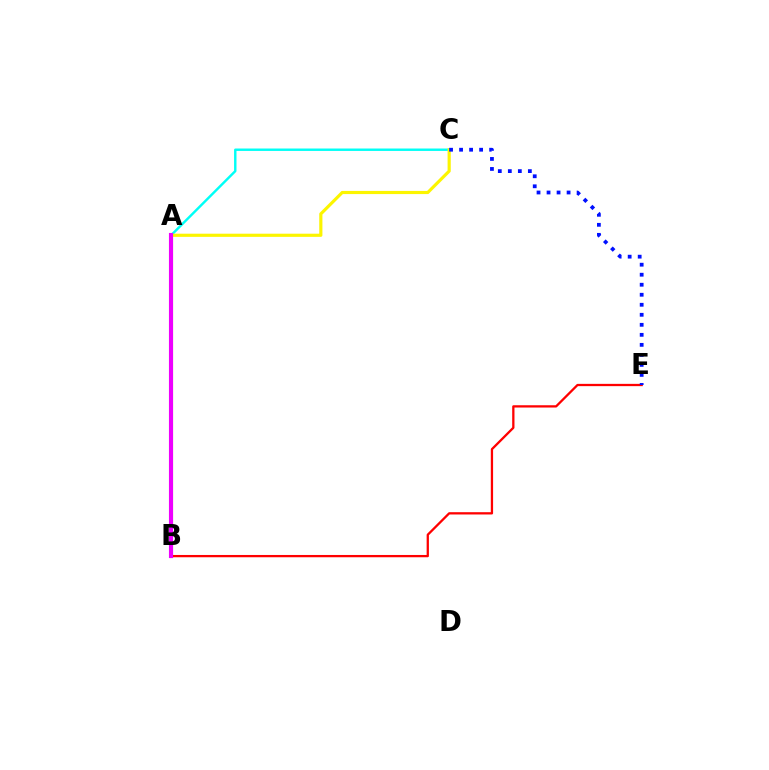{('A', 'C'): [{'color': '#00fff6', 'line_style': 'solid', 'thickness': 1.75}, {'color': '#fcf500', 'line_style': 'solid', 'thickness': 2.27}], ('A', 'B'): [{'color': '#08ff00', 'line_style': 'solid', 'thickness': 2.22}, {'color': '#ee00ff', 'line_style': 'solid', 'thickness': 2.96}], ('B', 'E'): [{'color': '#ff0000', 'line_style': 'solid', 'thickness': 1.64}], ('C', 'E'): [{'color': '#0010ff', 'line_style': 'dotted', 'thickness': 2.72}]}